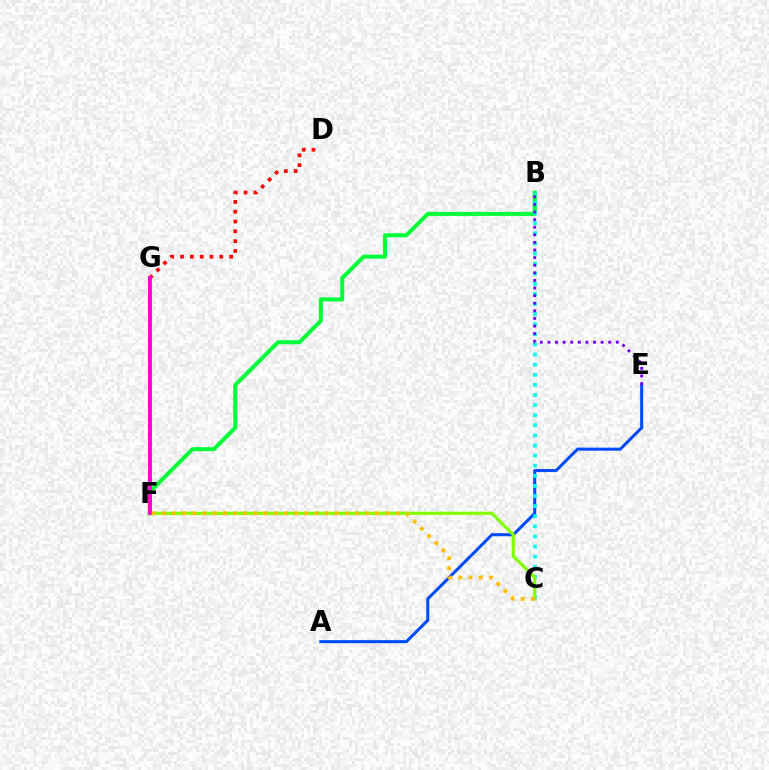{('B', 'F'): [{'color': '#00ff39', 'line_style': 'solid', 'thickness': 2.91}], ('A', 'E'): [{'color': '#004bff', 'line_style': 'solid', 'thickness': 2.19}], ('B', 'C'): [{'color': '#00fff6', 'line_style': 'dotted', 'thickness': 2.75}], ('D', 'G'): [{'color': '#ff0000', 'line_style': 'dotted', 'thickness': 2.67}], ('C', 'F'): [{'color': '#84ff00', 'line_style': 'solid', 'thickness': 2.33}, {'color': '#ffbd00', 'line_style': 'dotted', 'thickness': 2.76}], ('F', 'G'): [{'color': '#ff00cf', 'line_style': 'solid', 'thickness': 2.75}], ('B', 'E'): [{'color': '#7200ff', 'line_style': 'dotted', 'thickness': 2.06}]}